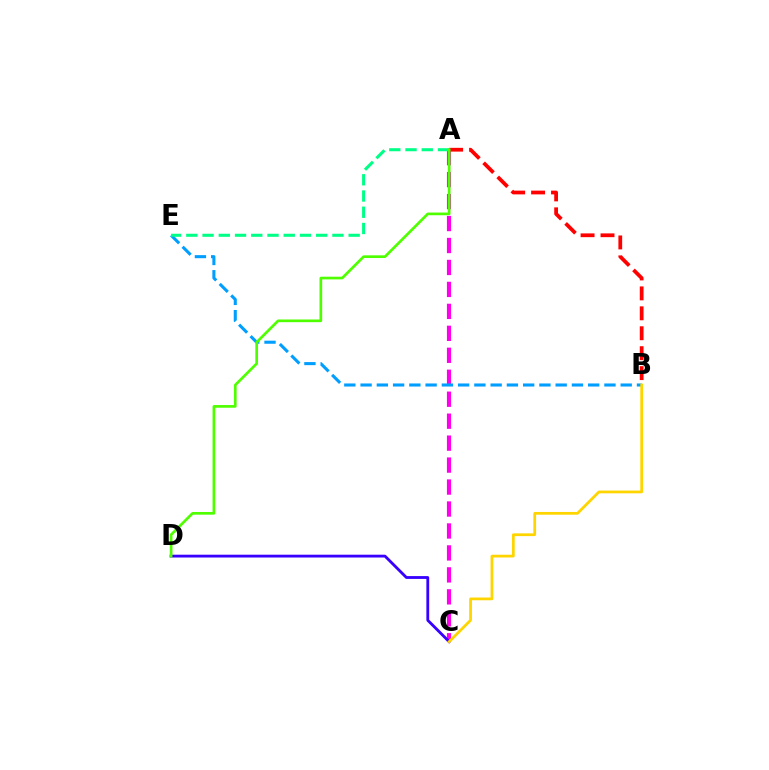{('A', 'C'): [{'color': '#ff00ed', 'line_style': 'dashed', 'thickness': 2.98}], ('B', 'E'): [{'color': '#009eff', 'line_style': 'dashed', 'thickness': 2.21}], ('A', 'B'): [{'color': '#ff0000', 'line_style': 'dashed', 'thickness': 2.71}], ('A', 'E'): [{'color': '#00ff86', 'line_style': 'dashed', 'thickness': 2.21}], ('C', 'D'): [{'color': '#3700ff', 'line_style': 'solid', 'thickness': 2.03}], ('A', 'D'): [{'color': '#4fff00', 'line_style': 'solid', 'thickness': 1.93}], ('B', 'C'): [{'color': '#ffd500', 'line_style': 'solid', 'thickness': 1.98}]}